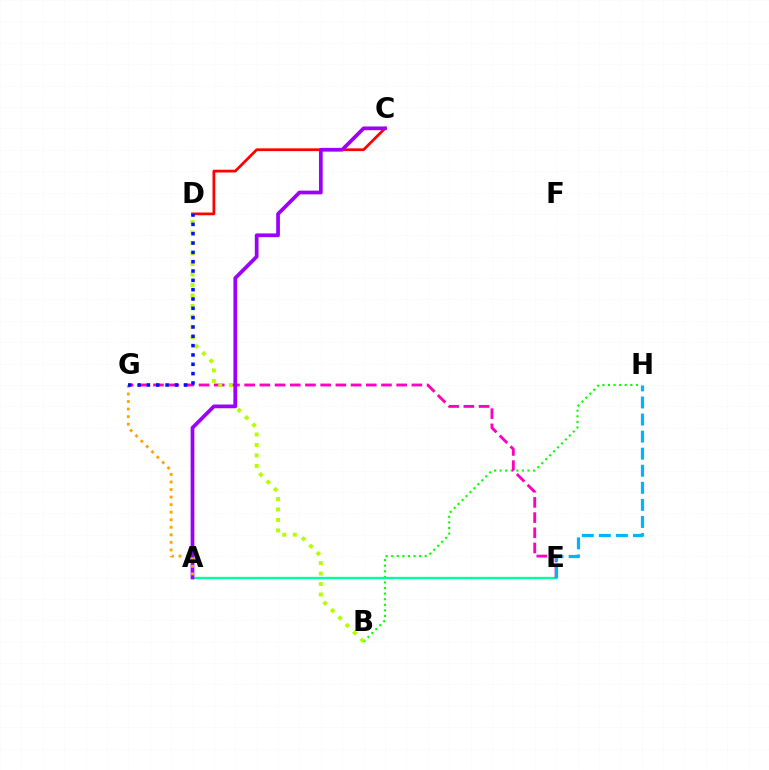{('B', 'H'): [{'color': '#08ff00', 'line_style': 'dotted', 'thickness': 1.52}], ('A', 'E'): [{'color': '#00ff9d', 'line_style': 'solid', 'thickness': 1.66}], ('E', 'G'): [{'color': '#ff00bd', 'line_style': 'dashed', 'thickness': 2.07}], ('C', 'D'): [{'color': '#ff0000', 'line_style': 'solid', 'thickness': 1.99}], ('E', 'H'): [{'color': '#00b5ff', 'line_style': 'dashed', 'thickness': 2.32}], ('B', 'D'): [{'color': '#b3ff00', 'line_style': 'dotted', 'thickness': 2.85}], ('A', 'C'): [{'color': '#9b00ff', 'line_style': 'solid', 'thickness': 2.68}], ('A', 'G'): [{'color': '#ffa500', 'line_style': 'dotted', 'thickness': 2.05}], ('D', 'G'): [{'color': '#0010ff', 'line_style': 'dotted', 'thickness': 2.53}]}